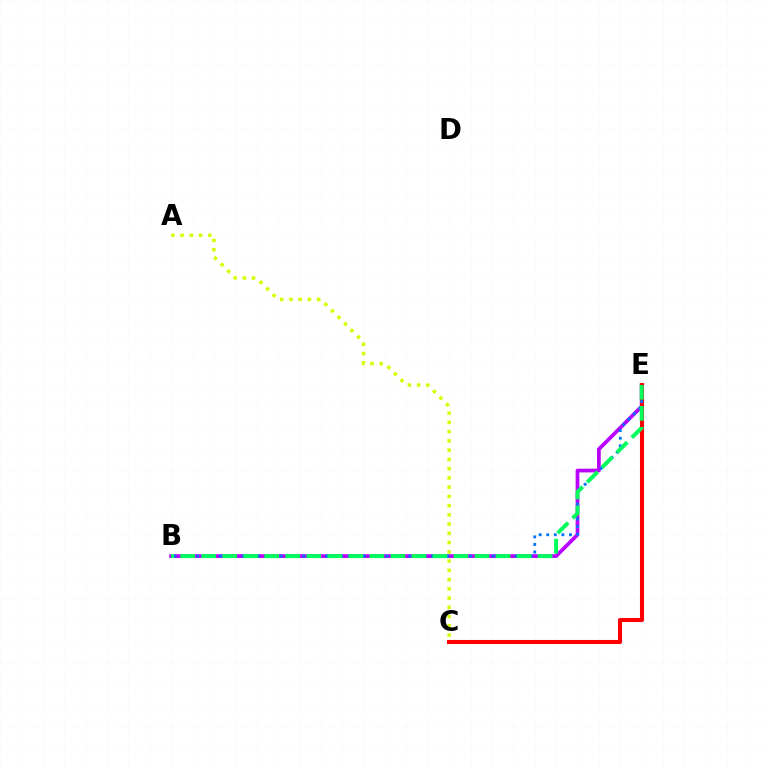{('B', 'E'): [{'color': '#b900ff', 'line_style': 'solid', 'thickness': 2.69}, {'color': '#0074ff', 'line_style': 'dotted', 'thickness': 2.06}, {'color': '#00ff5c', 'line_style': 'dashed', 'thickness': 2.86}], ('C', 'E'): [{'color': '#ff0000', 'line_style': 'solid', 'thickness': 2.93}], ('A', 'C'): [{'color': '#d1ff00', 'line_style': 'dotted', 'thickness': 2.51}]}